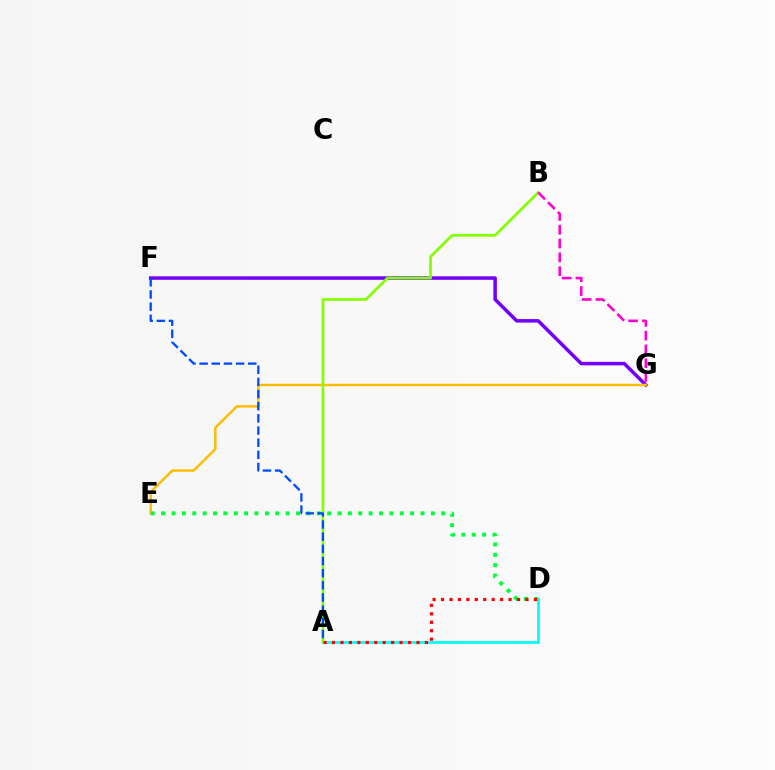{('F', 'G'): [{'color': '#7200ff', 'line_style': 'solid', 'thickness': 2.52}], ('E', 'G'): [{'color': '#ffbd00', 'line_style': 'solid', 'thickness': 1.78}], ('A', 'D'): [{'color': '#00fff6', 'line_style': 'solid', 'thickness': 2.0}, {'color': '#ff0000', 'line_style': 'dotted', 'thickness': 2.29}], ('A', 'B'): [{'color': '#84ff00', 'line_style': 'solid', 'thickness': 1.96}], ('D', 'E'): [{'color': '#00ff39', 'line_style': 'dotted', 'thickness': 2.82}], ('A', 'F'): [{'color': '#004bff', 'line_style': 'dashed', 'thickness': 1.65}], ('B', 'G'): [{'color': '#ff00cf', 'line_style': 'dashed', 'thickness': 1.88}]}